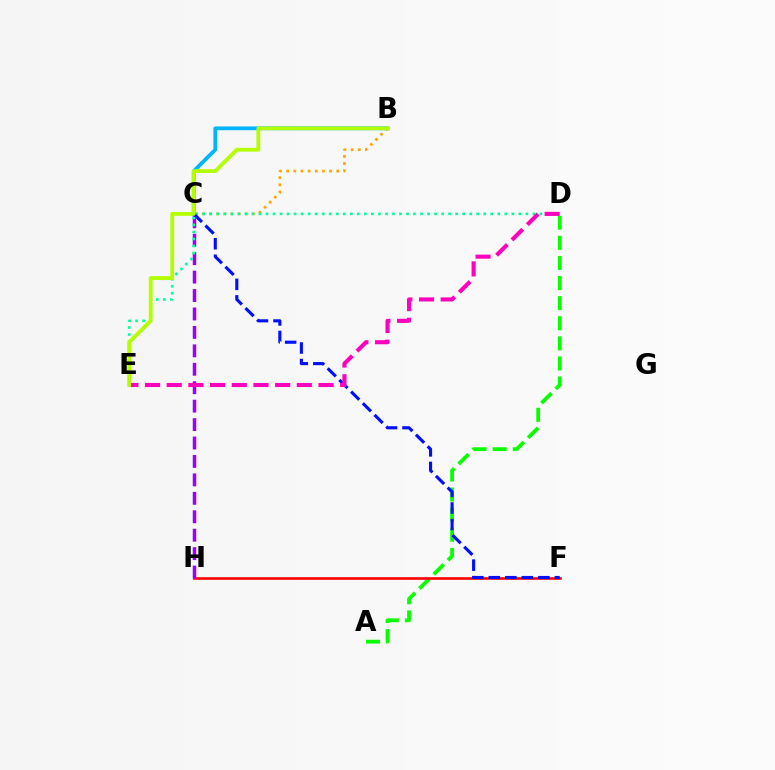{('A', 'D'): [{'color': '#08ff00', 'line_style': 'dashed', 'thickness': 2.73}], ('F', 'H'): [{'color': '#ff0000', 'line_style': 'solid', 'thickness': 1.88}], ('C', 'H'): [{'color': '#9b00ff', 'line_style': 'dashed', 'thickness': 2.5}], ('B', 'C'): [{'color': '#ffa500', 'line_style': 'dotted', 'thickness': 1.94}, {'color': '#00b5ff', 'line_style': 'solid', 'thickness': 2.72}], ('D', 'E'): [{'color': '#00ff9d', 'line_style': 'dotted', 'thickness': 1.91}, {'color': '#ff00bd', 'line_style': 'dashed', 'thickness': 2.95}], ('C', 'F'): [{'color': '#0010ff', 'line_style': 'dashed', 'thickness': 2.24}], ('B', 'E'): [{'color': '#b3ff00', 'line_style': 'solid', 'thickness': 2.74}]}